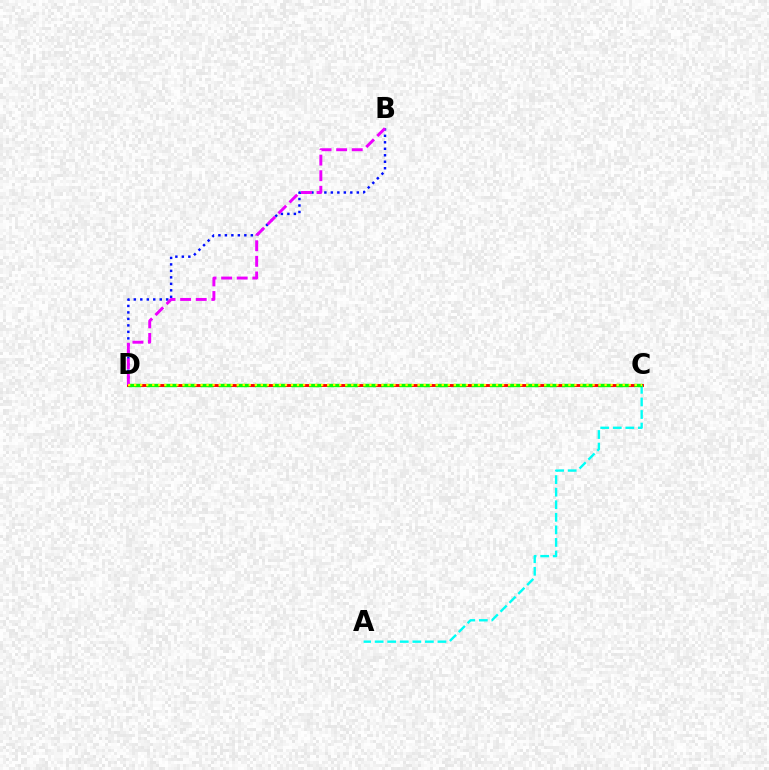{('C', 'D'): [{'color': '#ff0000', 'line_style': 'solid', 'thickness': 2.07}, {'color': '#08ff00', 'line_style': 'dashed', 'thickness': 2.45}, {'color': '#fcf500', 'line_style': 'dotted', 'thickness': 1.64}], ('B', 'D'): [{'color': '#0010ff', 'line_style': 'dotted', 'thickness': 1.76}, {'color': '#ee00ff', 'line_style': 'dashed', 'thickness': 2.12}], ('A', 'C'): [{'color': '#00fff6', 'line_style': 'dashed', 'thickness': 1.71}]}